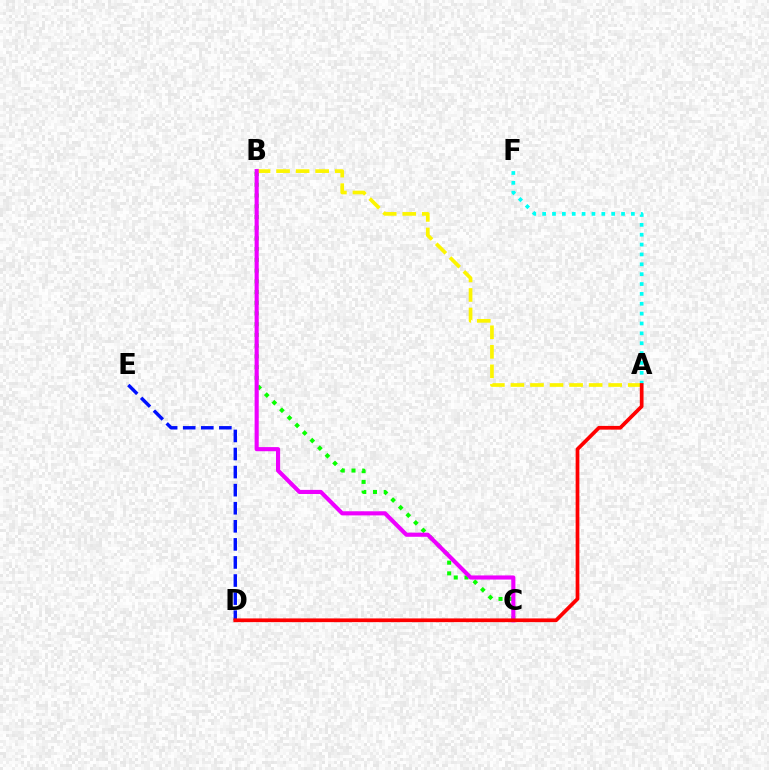{('A', 'F'): [{'color': '#00fff6', 'line_style': 'dotted', 'thickness': 2.68}], ('B', 'C'): [{'color': '#08ff00', 'line_style': 'dotted', 'thickness': 2.91}, {'color': '#ee00ff', 'line_style': 'solid', 'thickness': 2.97}], ('A', 'B'): [{'color': '#fcf500', 'line_style': 'dashed', 'thickness': 2.66}], ('D', 'E'): [{'color': '#0010ff', 'line_style': 'dashed', 'thickness': 2.46}], ('A', 'D'): [{'color': '#ff0000', 'line_style': 'solid', 'thickness': 2.68}]}